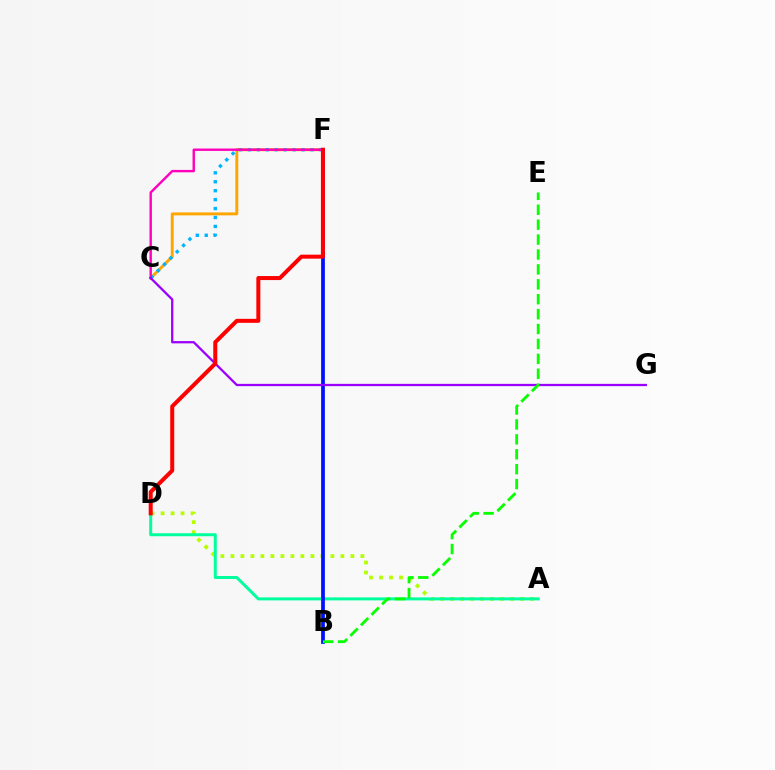{('C', 'F'): [{'color': '#ffa500', 'line_style': 'solid', 'thickness': 2.11}, {'color': '#00b5ff', 'line_style': 'dotted', 'thickness': 2.43}, {'color': '#ff00bd', 'line_style': 'solid', 'thickness': 1.73}], ('A', 'D'): [{'color': '#b3ff00', 'line_style': 'dotted', 'thickness': 2.72}, {'color': '#00ff9d', 'line_style': 'solid', 'thickness': 2.16}], ('B', 'F'): [{'color': '#0010ff', 'line_style': 'solid', 'thickness': 2.69}], ('C', 'G'): [{'color': '#9b00ff', 'line_style': 'solid', 'thickness': 1.64}], ('B', 'E'): [{'color': '#08ff00', 'line_style': 'dashed', 'thickness': 2.03}], ('D', 'F'): [{'color': '#ff0000', 'line_style': 'solid', 'thickness': 2.88}]}